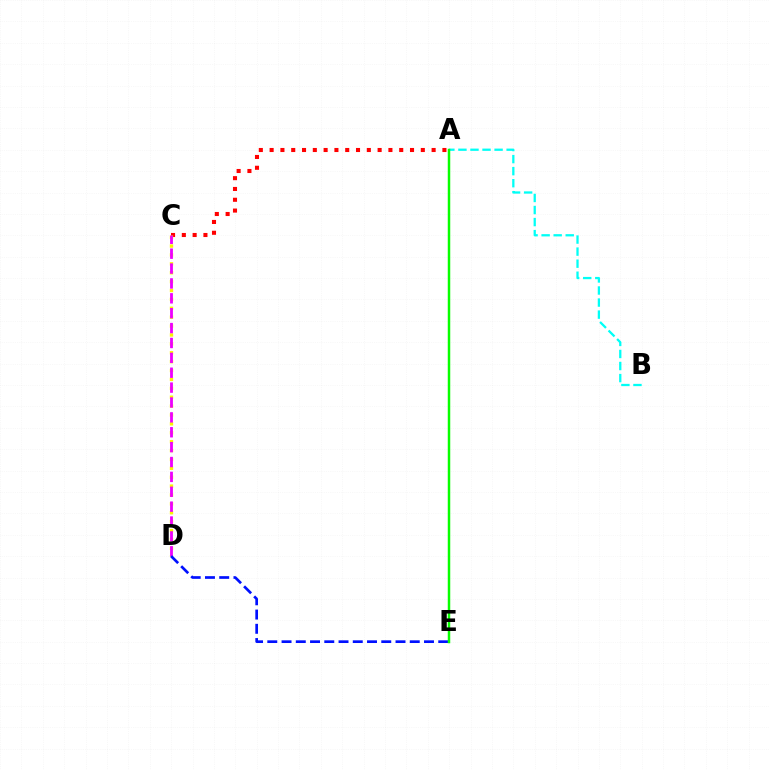{('A', 'C'): [{'color': '#ff0000', 'line_style': 'dotted', 'thickness': 2.93}], ('C', 'D'): [{'color': '#fcf500', 'line_style': 'dotted', 'thickness': 2.42}, {'color': '#ee00ff', 'line_style': 'dashed', 'thickness': 2.02}], ('A', 'B'): [{'color': '#00fff6', 'line_style': 'dashed', 'thickness': 1.64}], ('D', 'E'): [{'color': '#0010ff', 'line_style': 'dashed', 'thickness': 1.94}], ('A', 'E'): [{'color': '#08ff00', 'line_style': 'solid', 'thickness': 1.79}]}